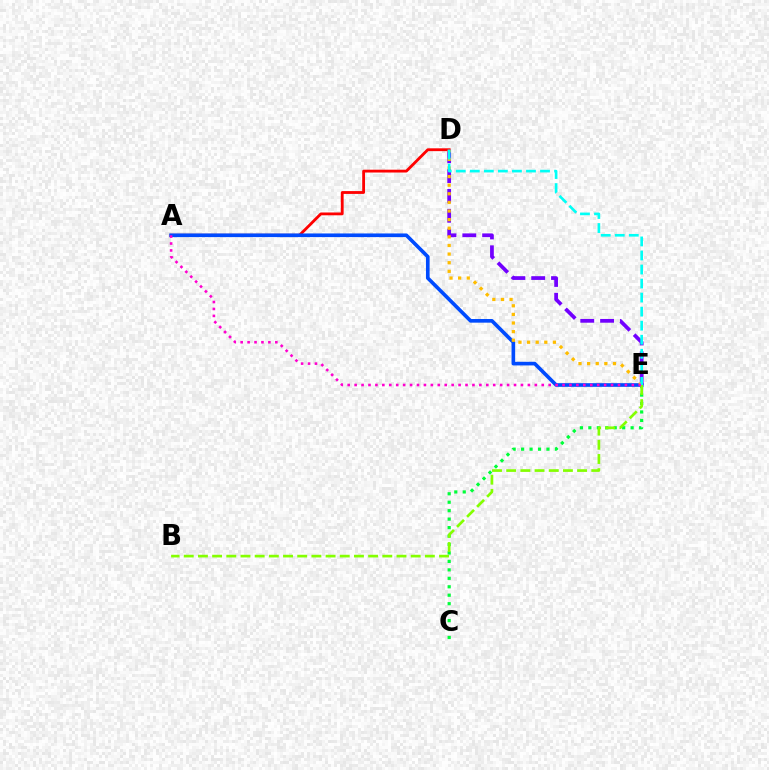{('A', 'D'): [{'color': '#ff0000', 'line_style': 'solid', 'thickness': 2.03}], ('C', 'E'): [{'color': '#00ff39', 'line_style': 'dotted', 'thickness': 2.3}], ('D', 'E'): [{'color': '#7200ff', 'line_style': 'dashed', 'thickness': 2.69}, {'color': '#ffbd00', 'line_style': 'dotted', 'thickness': 2.34}, {'color': '#00fff6', 'line_style': 'dashed', 'thickness': 1.91}], ('A', 'E'): [{'color': '#004bff', 'line_style': 'solid', 'thickness': 2.63}, {'color': '#ff00cf', 'line_style': 'dotted', 'thickness': 1.88}], ('B', 'E'): [{'color': '#84ff00', 'line_style': 'dashed', 'thickness': 1.93}]}